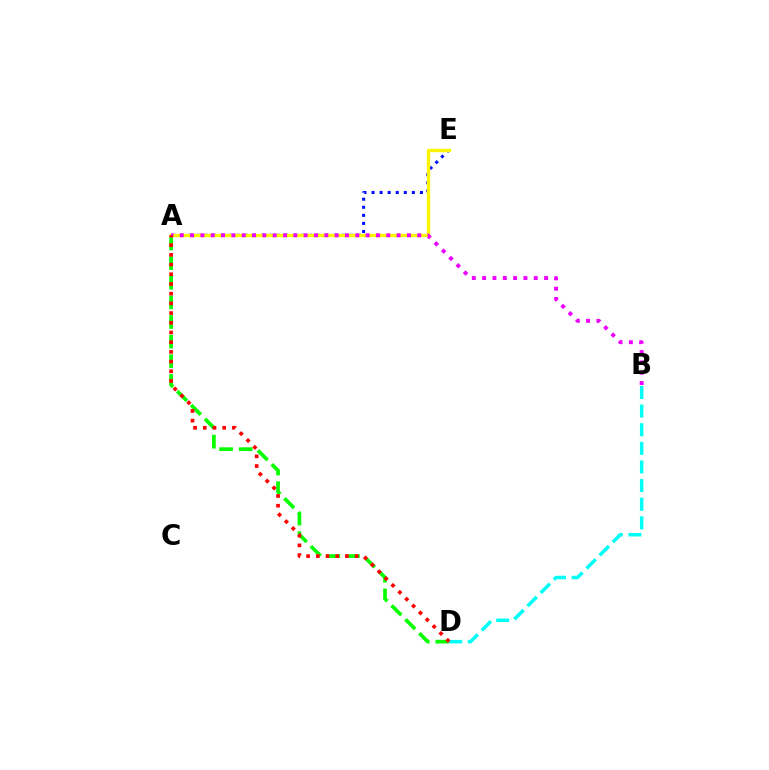{('A', 'E'): [{'color': '#0010ff', 'line_style': 'dotted', 'thickness': 2.19}, {'color': '#fcf500', 'line_style': 'solid', 'thickness': 2.41}], ('A', 'D'): [{'color': '#08ff00', 'line_style': 'dashed', 'thickness': 2.67}, {'color': '#ff0000', 'line_style': 'dotted', 'thickness': 2.64}], ('B', 'D'): [{'color': '#00fff6', 'line_style': 'dashed', 'thickness': 2.53}], ('A', 'B'): [{'color': '#ee00ff', 'line_style': 'dotted', 'thickness': 2.81}]}